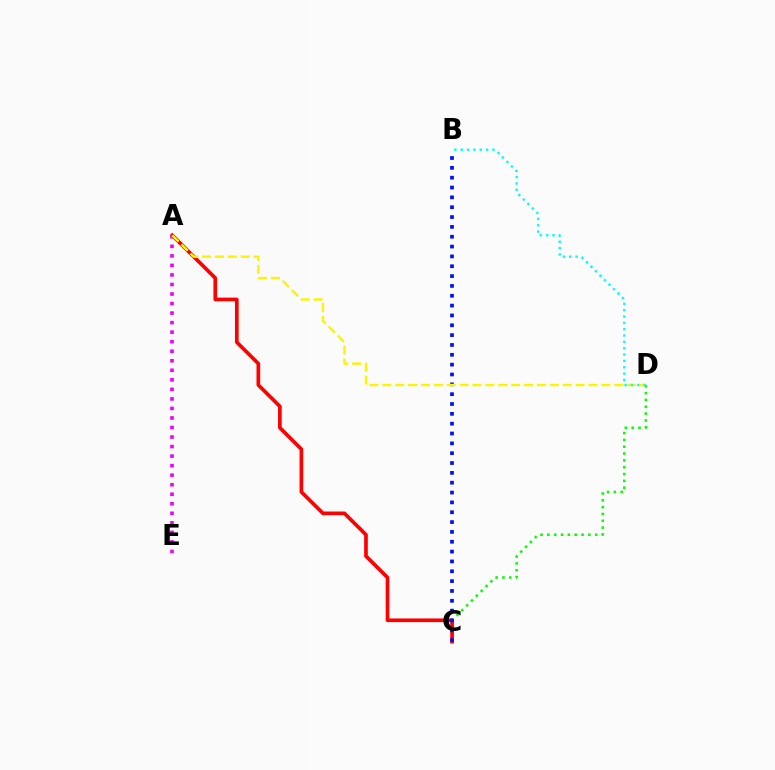{('C', 'D'): [{'color': '#08ff00', 'line_style': 'dotted', 'thickness': 1.86}], ('A', 'C'): [{'color': '#ff0000', 'line_style': 'solid', 'thickness': 2.65}], ('B', 'C'): [{'color': '#0010ff', 'line_style': 'dotted', 'thickness': 2.67}], ('A', 'E'): [{'color': '#ee00ff', 'line_style': 'dotted', 'thickness': 2.59}], ('A', 'D'): [{'color': '#fcf500', 'line_style': 'dashed', 'thickness': 1.75}], ('B', 'D'): [{'color': '#00fff6', 'line_style': 'dotted', 'thickness': 1.72}]}